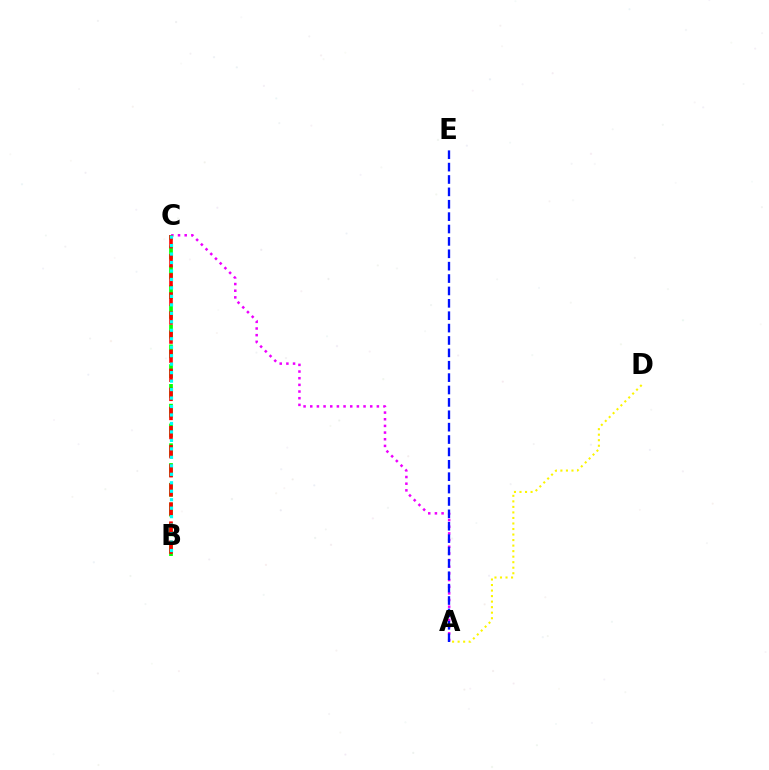{('A', 'C'): [{'color': '#ee00ff', 'line_style': 'dotted', 'thickness': 1.81}], ('A', 'E'): [{'color': '#0010ff', 'line_style': 'dashed', 'thickness': 1.68}], ('B', 'C'): [{'color': '#08ff00', 'line_style': 'dashed', 'thickness': 2.69}, {'color': '#ff0000', 'line_style': 'dashed', 'thickness': 2.59}, {'color': '#00fff6', 'line_style': 'dotted', 'thickness': 2.3}], ('A', 'D'): [{'color': '#fcf500', 'line_style': 'dotted', 'thickness': 1.5}]}